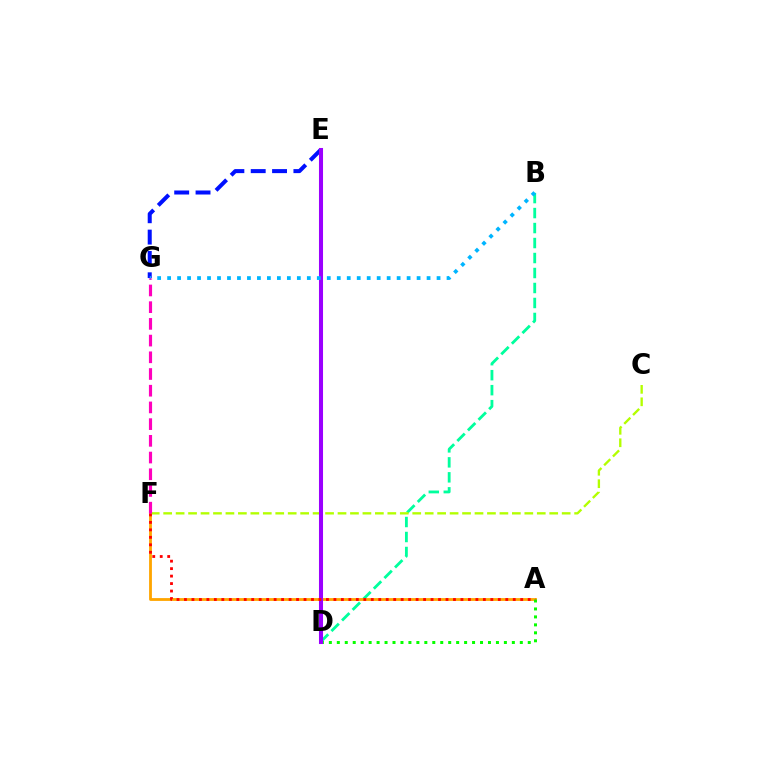{('B', 'D'): [{'color': '#00ff9d', 'line_style': 'dashed', 'thickness': 2.04}], ('A', 'F'): [{'color': '#ffa500', 'line_style': 'solid', 'thickness': 2.03}, {'color': '#ff0000', 'line_style': 'dotted', 'thickness': 2.03}], ('C', 'F'): [{'color': '#b3ff00', 'line_style': 'dashed', 'thickness': 1.69}], ('A', 'D'): [{'color': '#08ff00', 'line_style': 'dotted', 'thickness': 2.16}], ('E', 'G'): [{'color': '#0010ff', 'line_style': 'dashed', 'thickness': 2.9}], ('D', 'E'): [{'color': '#9b00ff', 'line_style': 'solid', 'thickness': 2.92}], ('B', 'G'): [{'color': '#00b5ff', 'line_style': 'dotted', 'thickness': 2.71}], ('F', 'G'): [{'color': '#ff00bd', 'line_style': 'dashed', 'thickness': 2.27}]}